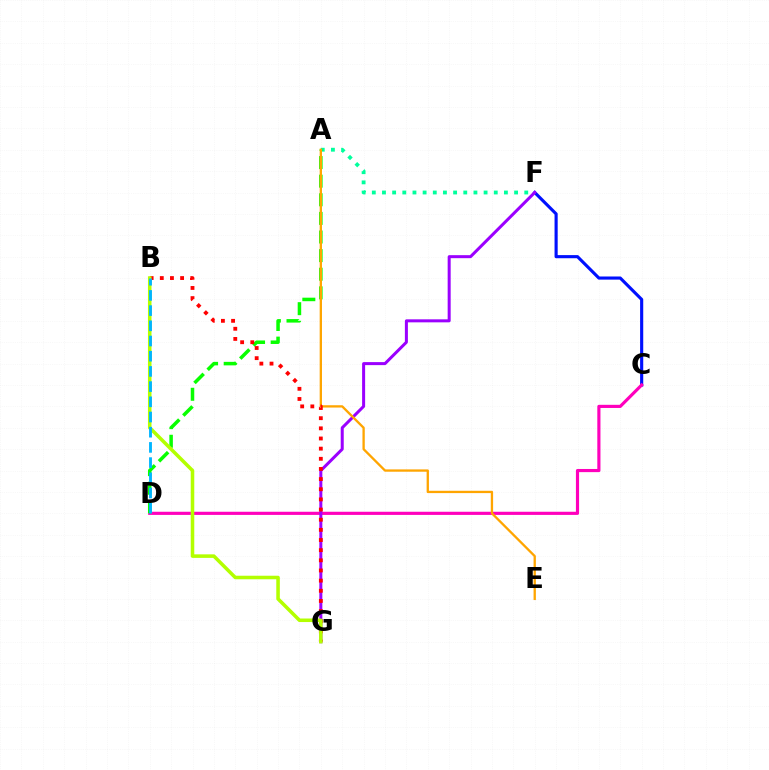{('C', 'F'): [{'color': '#0010ff', 'line_style': 'solid', 'thickness': 2.25}], ('A', 'F'): [{'color': '#00ff9d', 'line_style': 'dotted', 'thickness': 2.76}], ('C', 'D'): [{'color': '#ff00bd', 'line_style': 'solid', 'thickness': 2.27}], ('F', 'G'): [{'color': '#9b00ff', 'line_style': 'solid', 'thickness': 2.17}], ('A', 'D'): [{'color': '#08ff00', 'line_style': 'dashed', 'thickness': 2.53}], ('A', 'E'): [{'color': '#ffa500', 'line_style': 'solid', 'thickness': 1.67}], ('B', 'G'): [{'color': '#ff0000', 'line_style': 'dotted', 'thickness': 2.76}, {'color': '#b3ff00', 'line_style': 'solid', 'thickness': 2.55}], ('B', 'D'): [{'color': '#00b5ff', 'line_style': 'dashed', 'thickness': 2.06}]}